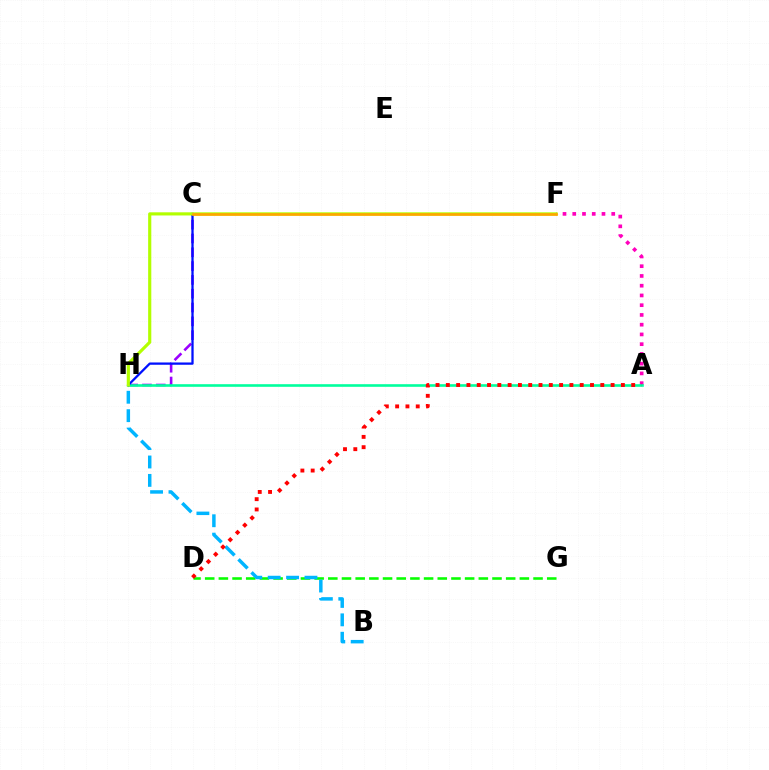{('A', 'F'): [{'color': '#ff00bd', 'line_style': 'dotted', 'thickness': 2.65}], ('C', 'H'): [{'color': '#9b00ff', 'line_style': 'dashed', 'thickness': 1.88}, {'color': '#0010ff', 'line_style': 'solid', 'thickness': 1.65}], ('D', 'G'): [{'color': '#08ff00', 'line_style': 'dashed', 'thickness': 1.86}], ('A', 'H'): [{'color': '#00ff9d', 'line_style': 'solid', 'thickness': 1.88}], ('B', 'H'): [{'color': '#00b5ff', 'line_style': 'dashed', 'thickness': 2.5}], ('F', 'H'): [{'color': '#b3ff00', 'line_style': 'solid', 'thickness': 2.27}], ('C', 'F'): [{'color': '#ffa500', 'line_style': 'solid', 'thickness': 1.91}], ('A', 'D'): [{'color': '#ff0000', 'line_style': 'dotted', 'thickness': 2.8}]}